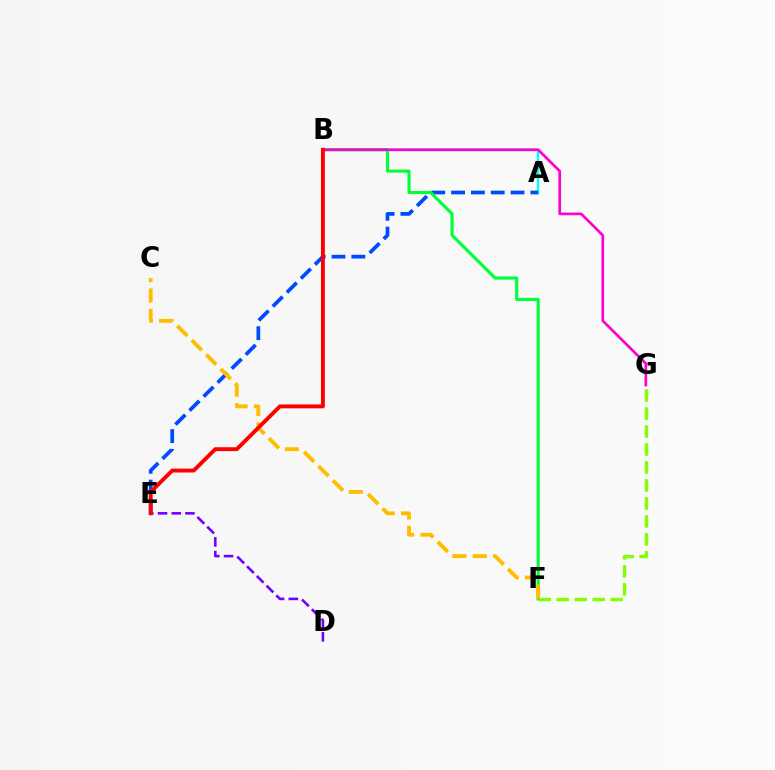{('F', 'G'): [{'color': '#84ff00', 'line_style': 'dashed', 'thickness': 2.44}], ('A', 'B'): [{'color': '#00fff6', 'line_style': 'solid', 'thickness': 1.74}], ('A', 'E'): [{'color': '#004bff', 'line_style': 'dashed', 'thickness': 2.69}], ('B', 'F'): [{'color': '#00ff39', 'line_style': 'solid', 'thickness': 2.25}], ('D', 'E'): [{'color': '#7200ff', 'line_style': 'dashed', 'thickness': 1.87}], ('C', 'F'): [{'color': '#ffbd00', 'line_style': 'dashed', 'thickness': 2.77}], ('B', 'G'): [{'color': '#ff00cf', 'line_style': 'solid', 'thickness': 1.94}], ('B', 'E'): [{'color': '#ff0000', 'line_style': 'solid', 'thickness': 2.8}]}